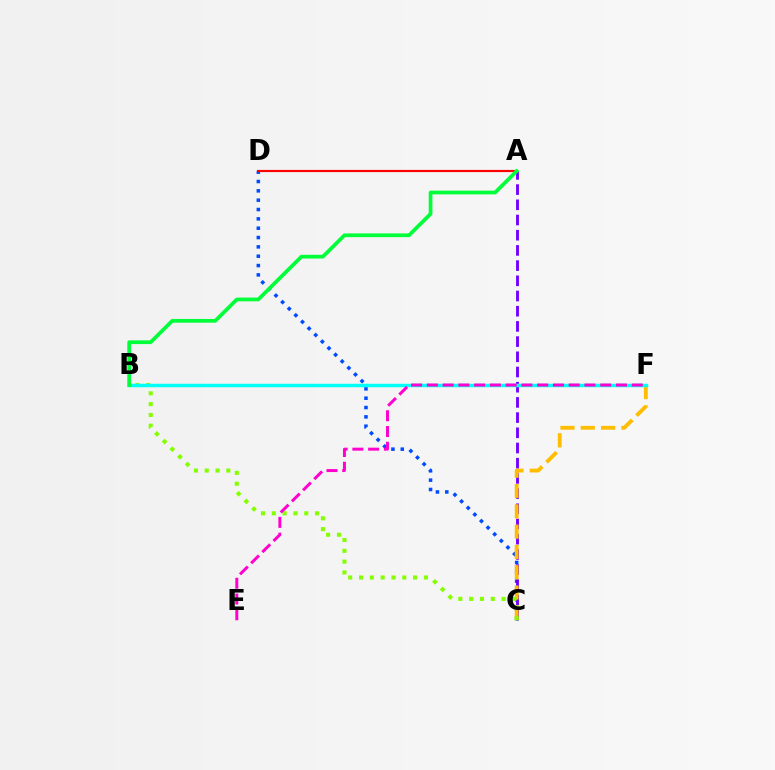{('C', 'D'): [{'color': '#004bff', 'line_style': 'dotted', 'thickness': 2.54}], ('A', 'C'): [{'color': '#7200ff', 'line_style': 'dashed', 'thickness': 2.06}], ('A', 'D'): [{'color': '#ff0000', 'line_style': 'solid', 'thickness': 1.57}], ('C', 'F'): [{'color': '#ffbd00', 'line_style': 'dashed', 'thickness': 2.76}], ('B', 'C'): [{'color': '#84ff00', 'line_style': 'dotted', 'thickness': 2.94}], ('B', 'F'): [{'color': '#00fff6', 'line_style': 'solid', 'thickness': 2.5}], ('E', 'F'): [{'color': '#ff00cf', 'line_style': 'dashed', 'thickness': 2.14}], ('A', 'B'): [{'color': '#00ff39', 'line_style': 'solid', 'thickness': 2.69}]}